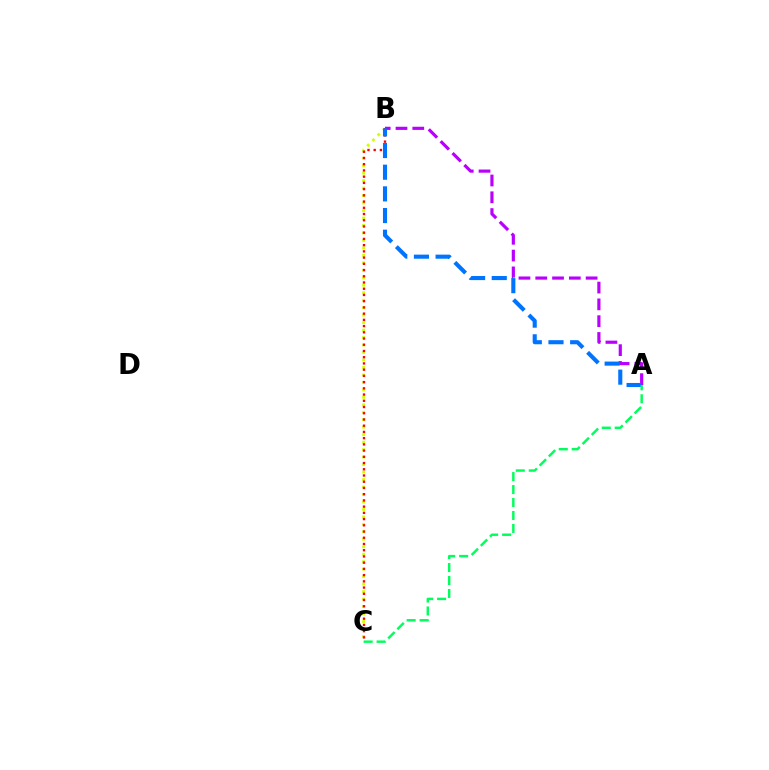{('B', 'C'): [{'color': '#d1ff00', 'line_style': 'dotted', 'thickness': 2.03}, {'color': '#ff0000', 'line_style': 'dotted', 'thickness': 1.69}], ('A', 'B'): [{'color': '#b900ff', 'line_style': 'dashed', 'thickness': 2.28}, {'color': '#0074ff', 'line_style': 'dashed', 'thickness': 2.94}], ('A', 'C'): [{'color': '#00ff5c', 'line_style': 'dashed', 'thickness': 1.76}]}